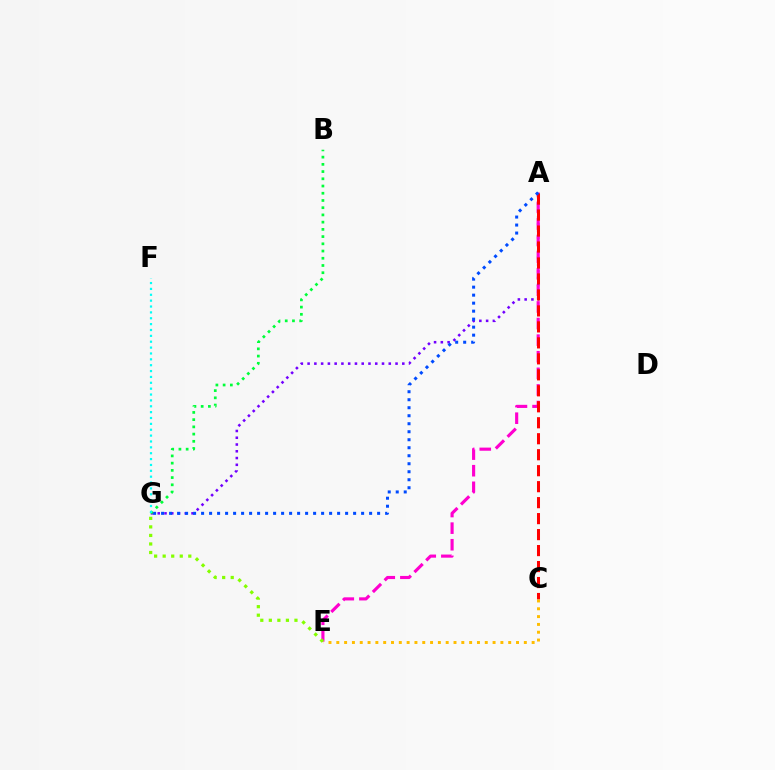{('A', 'G'): [{'color': '#7200ff', 'line_style': 'dotted', 'thickness': 1.84}, {'color': '#004bff', 'line_style': 'dotted', 'thickness': 2.17}], ('A', 'E'): [{'color': '#ff00cf', 'line_style': 'dashed', 'thickness': 2.25}], ('A', 'C'): [{'color': '#ff0000', 'line_style': 'dashed', 'thickness': 2.17}], ('E', 'G'): [{'color': '#84ff00', 'line_style': 'dotted', 'thickness': 2.32}], ('B', 'G'): [{'color': '#00ff39', 'line_style': 'dotted', 'thickness': 1.96}], ('F', 'G'): [{'color': '#00fff6', 'line_style': 'dotted', 'thickness': 1.59}], ('C', 'E'): [{'color': '#ffbd00', 'line_style': 'dotted', 'thickness': 2.12}]}